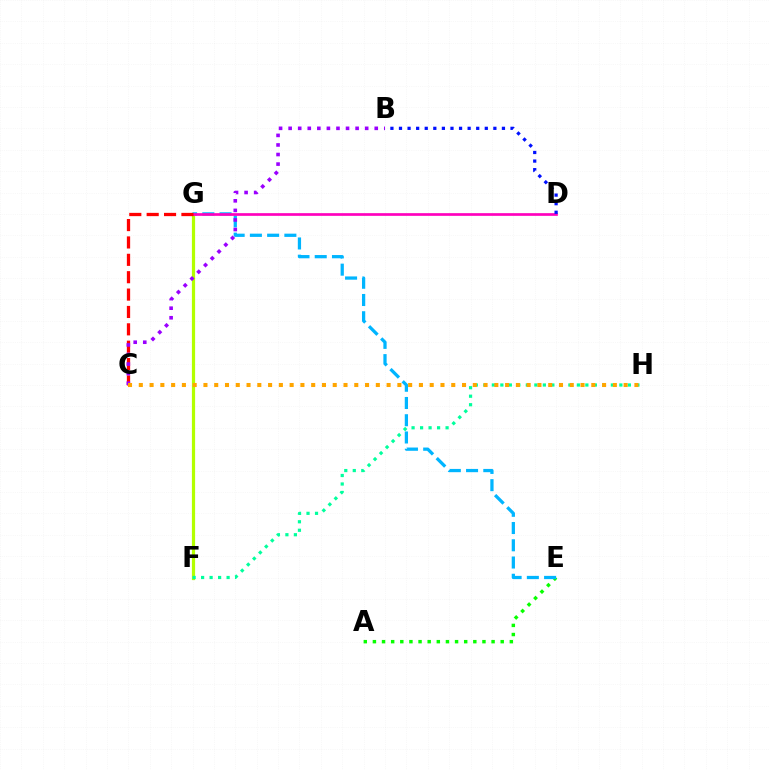{('F', 'G'): [{'color': '#b3ff00', 'line_style': 'solid', 'thickness': 2.31}], ('F', 'H'): [{'color': '#00ff9d', 'line_style': 'dotted', 'thickness': 2.31}], ('A', 'E'): [{'color': '#08ff00', 'line_style': 'dotted', 'thickness': 2.48}], ('E', 'G'): [{'color': '#00b5ff', 'line_style': 'dashed', 'thickness': 2.34}], ('D', 'G'): [{'color': '#ff00bd', 'line_style': 'solid', 'thickness': 1.93}], ('C', 'G'): [{'color': '#ff0000', 'line_style': 'dashed', 'thickness': 2.36}], ('B', 'C'): [{'color': '#9b00ff', 'line_style': 'dotted', 'thickness': 2.6}], ('B', 'D'): [{'color': '#0010ff', 'line_style': 'dotted', 'thickness': 2.33}], ('C', 'H'): [{'color': '#ffa500', 'line_style': 'dotted', 'thickness': 2.93}]}